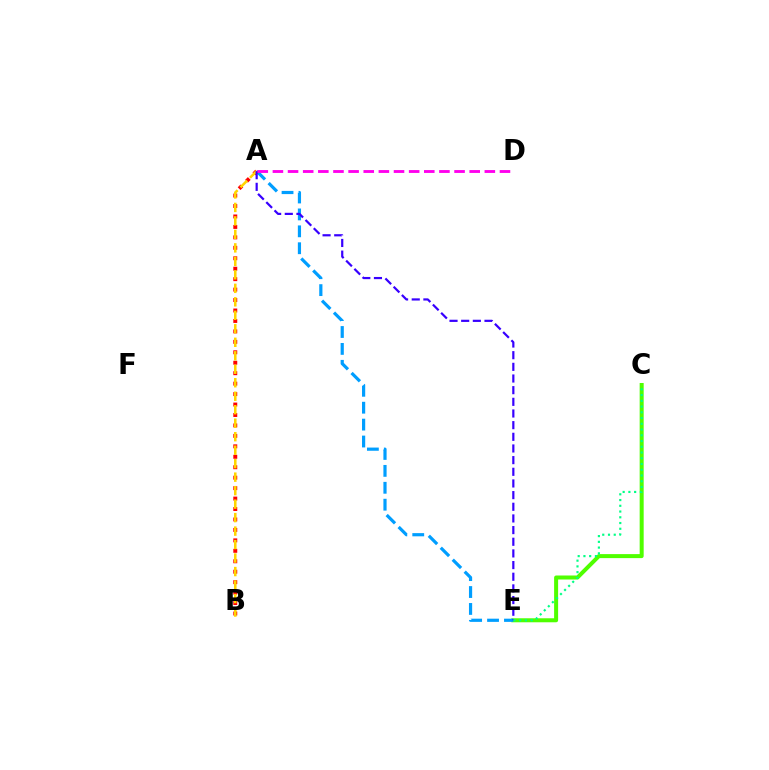{('C', 'E'): [{'color': '#4fff00', 'line_style': 'solid', 'thickness': 2.88}, {'color': '#00ff86', 'line_style': 'dotted', 'thickness': 1.56}], ('A', 'E'): [{'color': '#009eff', 'line_style': 'dashed', 'thickness': 2.3}, {'color': '#3700ff', 'line_style': 'dashed', 'thickness': 1.58}], ('A', 'B'): [{'color': '#ff0000', 'line_style': 'dotted', 'thickness': 2.84}, {'color': '#ffd500', 'line_style': 'dashed', 'thickness': 1.83}], ('A', 'D'): [{'color': '#ff00ed', 'line_style': 'dashed', 'thickness': 2.06}]}